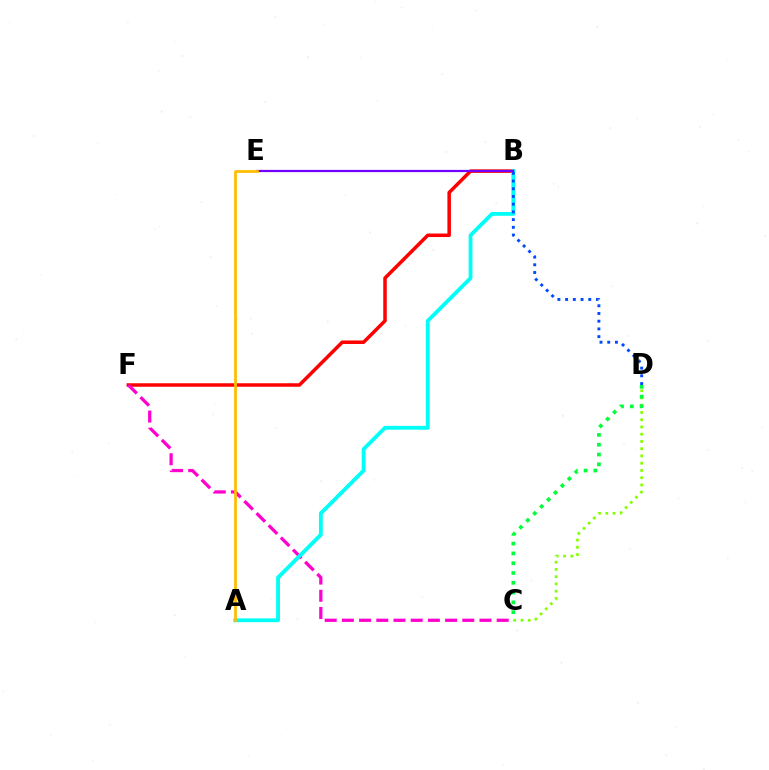{('B', 'F'): [{'color': '#ff0000', 'line_style': 'solid', 'thickness': 2.52}], ('C', 'F'): [{'color': '#ff00cf', 'line_style': 'dashed', 'thickness': 2.34}], ('A', 'B'): [{'color': '#00fff6', 'line_style': 'solid', 'thickness': 2.76}], ('C', 'D'): [{'color': '#84ff00', 'line_style': 'dotted', 'thickness': 1.97}, {'color': '#00ff39', 'line_style': 'dotted', 'thickness': 2.66}], ('B', 'D'): [{'color': '#004bff', 'line_style': 'dotted', 'thickness': 2.1}], ('B', 'E'): [{'color': '#7200ff', 'line_style': 'solid', 'thickness': 1.6}], ('A', 'E'): [{'color': '#ffbd00', 'line_style': 'solid', 'thickness': 1.99}]}